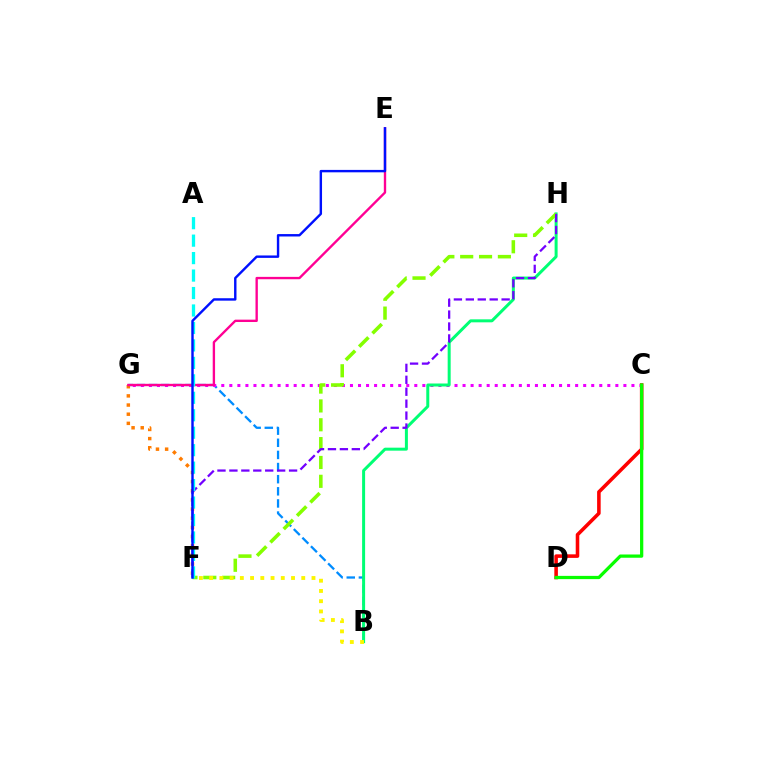{('C', 'D'): [{'color': '#ff0000', 'line_style': 'solid', 'thickness': 2.56}, {'color': '#08ff00', 'line_style': 'solid', 'thickness': 2.34}], ('F', 'G'): [{'color': '#ff7c00', 'line_style': 'dotted', 'thickness': 2.49}], ('B', 'G'): [{'color': '#008cff', 'line_style': 'dashed', 'thickness': 1.65}], ('C', 'G'): [{'color': '#ee00ff', 'line_style': 'dotted', 'thickness': 2.19}], ('B', 'H'): [{'color': '#00ff74', 'line_style': 'solid', 'thickness': 2.15}], ('F', 'H'): [{'color': '#84ff00', 'line_style': 'dashed', 'thickness': 2.56}, {'color': '#7200ff', 'line_style': 'dashed', 'thickness': 1.62}], ('E', 'G'): [{'color': '#ff0094', 'line_style': 'solid', 'thickness': 1.7}], ('A', 'F'): [{'color': '#00fff6', 'line_style': 'dashed', 'thickness': 2.37}], ('B', 'F'): [{'color': '#fcf500', 'line_style': 'dotted', 'thickness': 2.78}], ('E', 'F'): [{'color': '#0010ff', 'line_style': 'solid', 'thickness': 1.74}]}